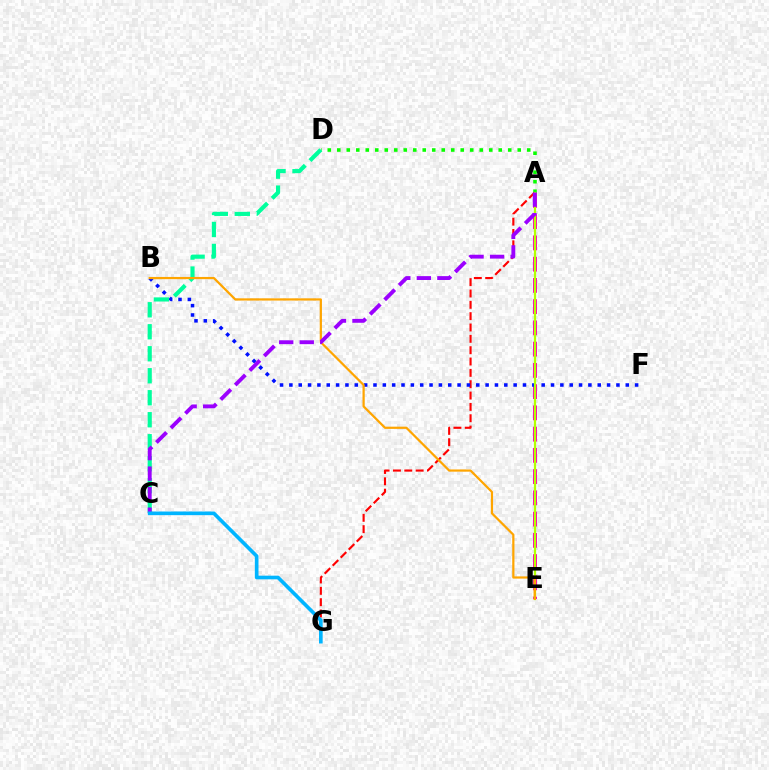{('A', 'E'): [{'color': '#ff00bd', 'line_style': 'dashed', 'thickness': 2.89}, {'color': '#b3ff00', 'line_style': 'solid', 'thickness': 1.6}], ('A', 'D'): [{'color': '#08ff00', 'line_style': 'dotted', 'thickness': 2.58}], ('A', 'G'): [{'color': '#ff0000', 'line_style': 'dashed', 'thickness': 1.54}], ('B', 'F'): [{'color': '#0010ff', 'line_style': 'dotted', 'thickness': 2.54}], ('C', 'D'): [{'color': '#00ff9d', 'line_style': 'dashed', 'thickness': 2.99}], ('B', 'E'): [{'color': '#ffa500', 'line_style': 'solid', 'thickness': 1.6}], ('A', 'C'): [{'color': '#9b00ff', 'line_style': 'dashed', 'thickness': 2.79}], ('C', 'G'): [{'color': '#00b5ff', 'line_style': 'solid', 'thickness': 2.63}]}